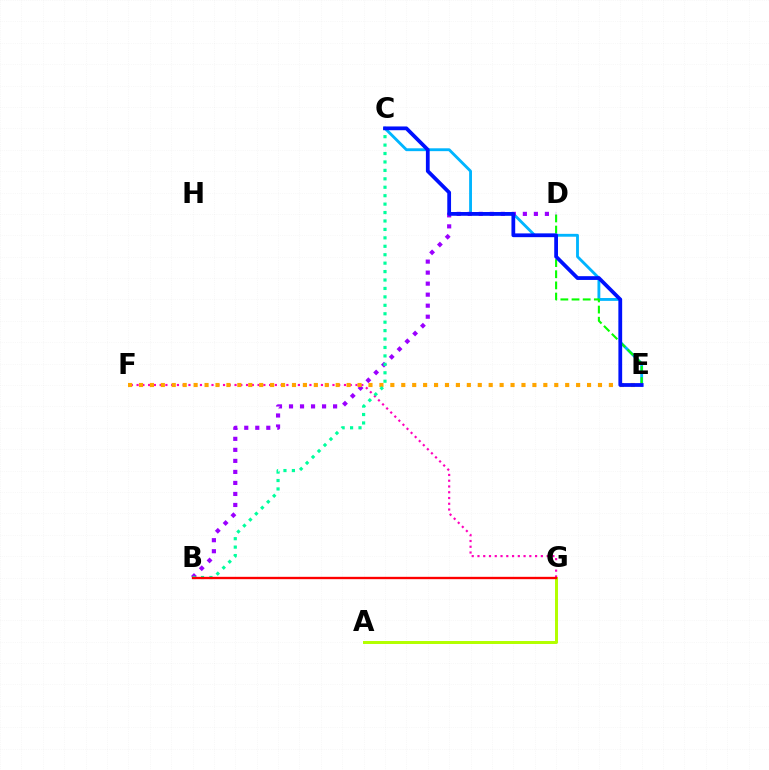{('C', 'E'): [{'color': '#00b5ff', 'line_style': 'solid', 'thickness': 2.05}, {'color': '#0010ff', 'line_style': 'solid', 'thickness': 2.71}], ('F', 'G'): [{'color': '#ff00bd', 'line_style': 'dotted', 'thickness': 1.57}], ('D', 'E'): [{'color': '#08ff00', 'line_style': 'dashed', 'thickness': 1.52}], ('B', 'D'): [{'color': '#9b00ff', 'line_style': 'dotted', 'thickness': 2.99}], ('A', 'G'): [{'color': '#b3ff00', 'line_style': 'solid', 'thickness': 2.14}], ('E', 'F'): [{'color': '#ffa500', 'line_style': 'dotted', 'thickness': 2.97}], ('B', 'C'): [{'color': '#00ff9d', 'line_style': 'dotted', 'thickness': 2.29}], ('B', 'G'): [{'color': '#ff0000', 'line_style': 'solid', 'thickness': 1.69}]}